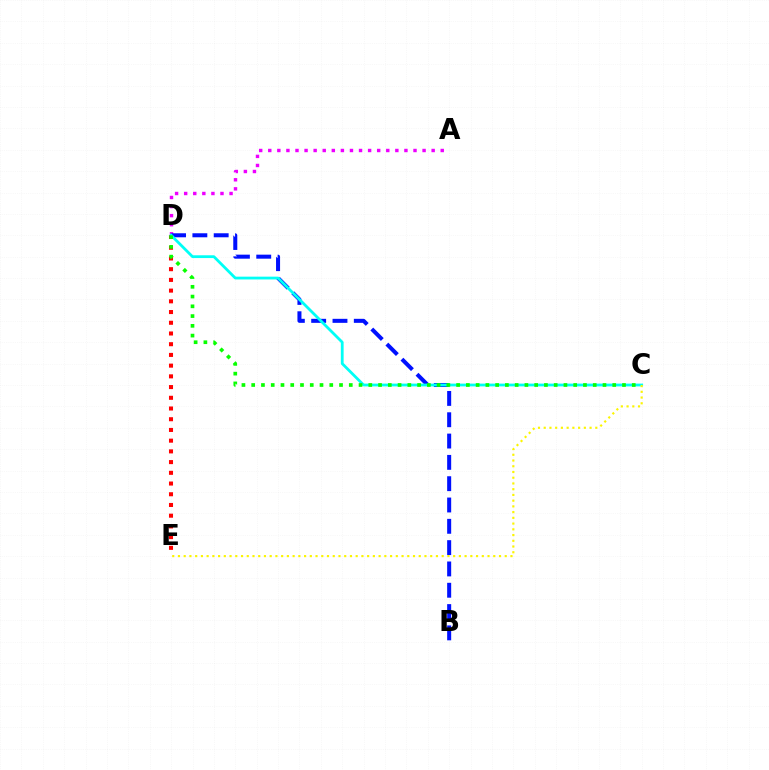{('D', 'E'): [{'color': '#ff0000', 'line_style': 'dotted', 'thickness': 2.91}], ('A', 'D'): [{'color': '#ee00ff', 'line_style': 'dotted', 'thickness': 2.47}], ('B', 'D'): [{'color': '#0010ff', 'line_style': 'dashed', 'thickness': 2.9}], ('C', 'D'): [{'color': '#00fff6', 'line_style': 'solid', 'thickness': 2.01}, {'color': '#08ff00', 'line_style': 'dotted', 'thickness': 2.65}], ('C', 'E'): [{'color': '#fcf500', 'line_style': 'dotted', 'thickness': 1.56}]}